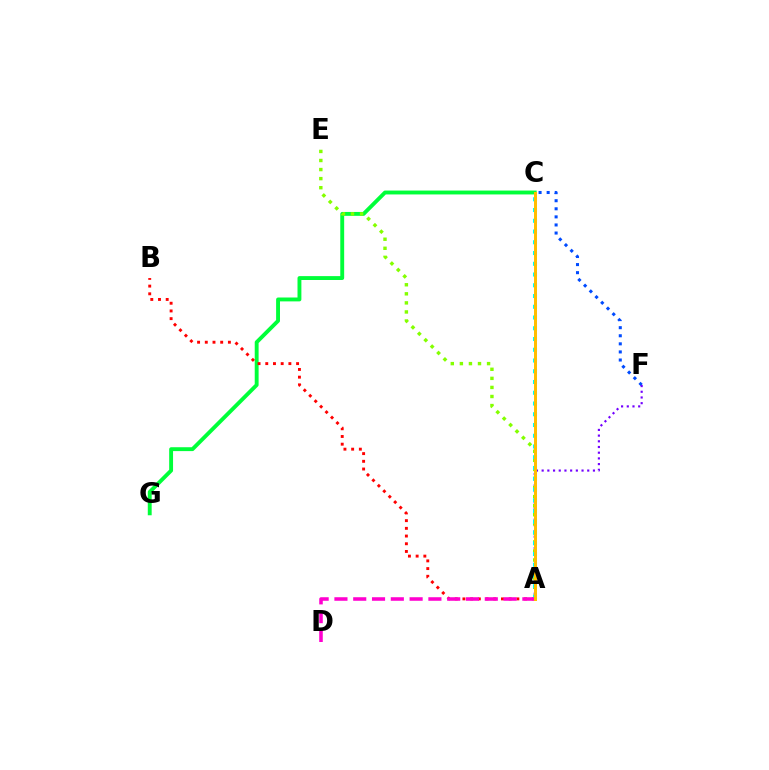{('C', 'F'): [{'color': '#004bff', 'line_style': 'dotted', 'thickness': 2.2}], ('C', 'G'): [{'color': '#00ff39', 'line_style': 'solid', 'thickness': 2.79}], ('A', 'B'): [{'color': '#ff0000', 'line_style': 'dotted', 'thickness': 2.09}], ('A', 'F'): [{'color': '#7200ff', 'line_style': 'dotted', 'thickness': 1.55}], ('A', 'E'): [{'color': '#84ff00', 'line_style': 'dotted', 'thickness': 2.46}], ('A', 'C'): [{'color': '#00fff6', 'line_style': 'dotted', 'thickness': 2.92}, {'color': '#ffbd00', 'line_style': 'solid', 'thickness': 2.15}], ('A', 'D'): [{'color': '#ff00cf', 'line_style': 'dashed', 'thickness': 2.55}]}